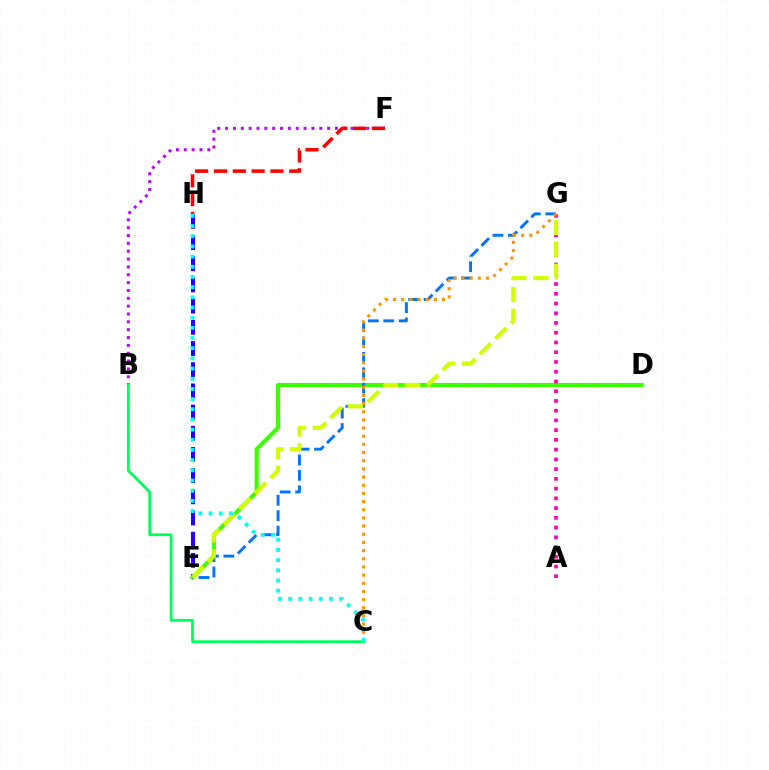{('E', 'H'): [{'color': '#2500ff', 'line_style': 'dashed', 'thickness': 2.88}], ('D', 'E'): [{'color': '#3dff00', 'line_style': 'solid', 'thickness': 2.96}], ('B', 'F'): [{'color': '#b900ff', 'line_style': 'dotted', 'thickness': 2.13}], ('E', 'G'): [{'color': '#0074ff', 'line_style': 'dashed', 'thickness': 2.09}, {'color': '#d1ff00', 'line_style': 'dashed', 'thickness': 2.98}], ('A', 'G'): [{'color': '#ff00ac', 'line_style': 'dotted', 'thickness': 2.65}], ('B', 'C'): [{'color': '#00ff5c', 'line_style': 'solid', 'thickness': 1.98}], ('F', 'H'): [{'color': '#ff0000', 'line_style': 'dashed', 'thickness': 2.56}], ('C', 'G'): [{'color': '#ff9400', 'line_style': 'dotted', 'thickness': 2.22}], ('C', 'H'): [{'color': '#00fff6', 'line_style': 'dotted', 'thickness': 2.77}]}